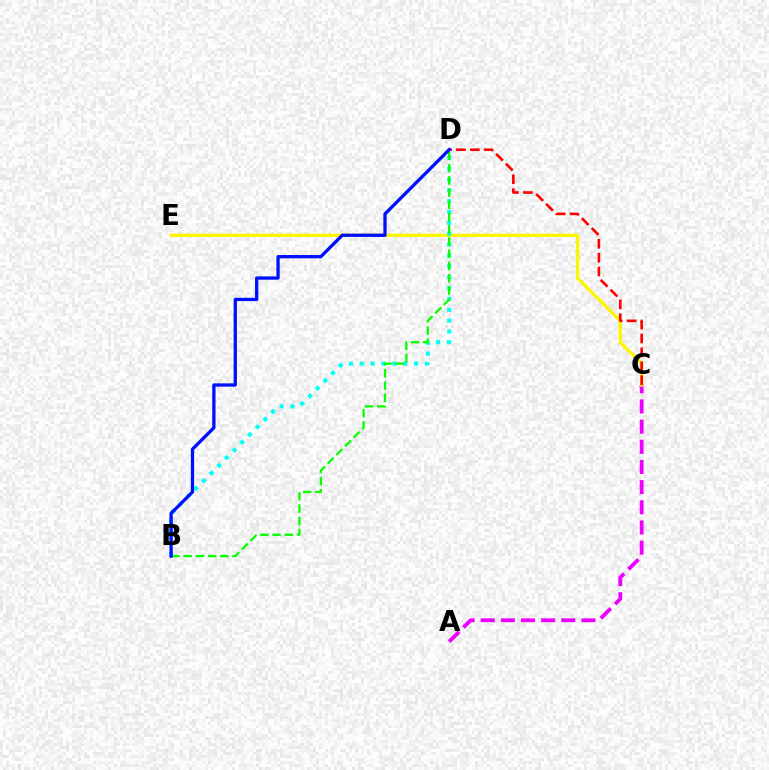{('A', 'C'): [{'color': '#ee00ff', 'line_style': 'dashed', 'thickness': 2.74}], ('C', 'E'): [{'color': '#fcf500', 'line_style': 'solid', 'thickness': 2.35}], ('B', 'D'): [{'color': '#00fff6', 'line_style': 'dotted', 'thickness': 2.95}, {'color': '#08ff00', 'line_style': 'dashed', 'thickness': 1.66}, {'color': '#0010ff', 'line_style': 'solid', 'thickness': 2.37}], ('C', 'D'): [{'color': '#ff0000', 'line_style': 'dashed', 'thickness': 1.89}]}